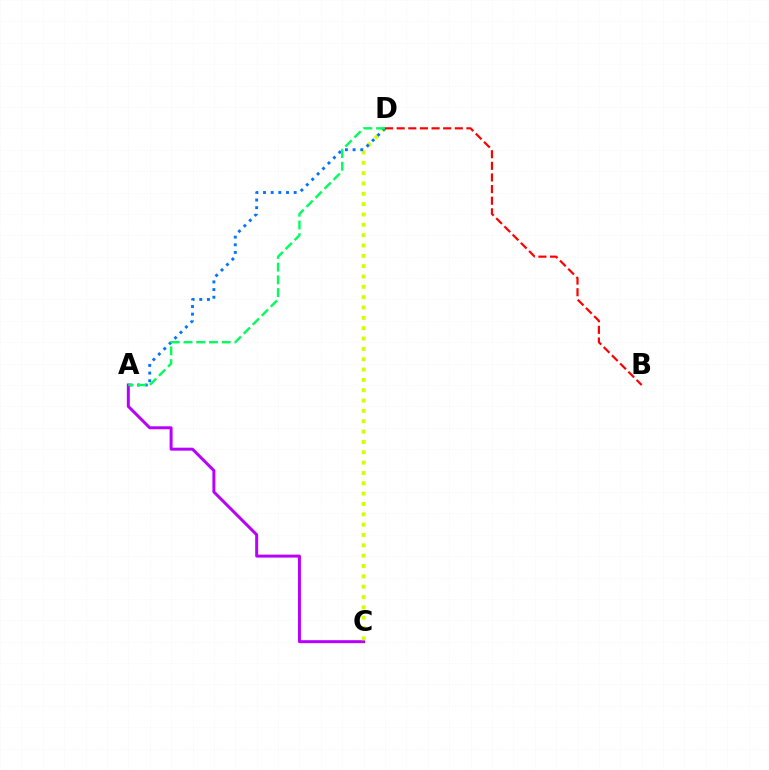{('A', 'C'): [{'color': '#b900ff', 'line_style': 'solid', 'thickness': 2.15}], ('C', 'D'): [{'color': '#d1ff00', 'line_style': 'dotted', 'thickness': 2.81}], ('A', 'D'): [{'color': '#0074ff', 'line_style': 'dotted', 'thickness': 2.08}, {'color': '#00ff5c', 'line_style': 'dashed', 'thickness': 1.73}], ('B', 'D'): [{'color': '#ff0000', 'line_style': 'dashed', 'thickness': 1.58}]}